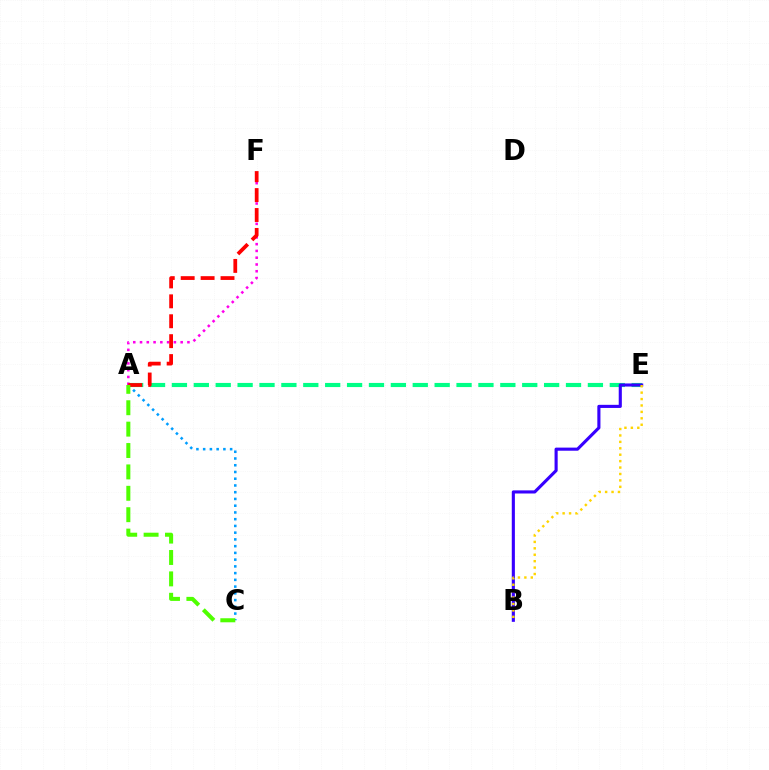{('A', 'E'): [{'color': '#00ff86', 'line_style': 'dashed', 'thickness': 2.97}], ('A', 'F'): [{'color': '#ff00ed', 'line_style': 'dotted', 'thickness': 1.84}, {'color': '#ff0000', 'line_style': 'dashed', 'thickness': 2.71}], ('B', 'E'): [{'color': '#3700ff', 'line_style': 'solid', 'thickness': 2.24}, {'color': '#ffd500', 'line_style': 'dotted', 'thickness': 1.74}], ('A', 'C'): [{'color': '#009eff', 'line_style': 'dotted', 'thickness': 1.83}, {'color': '#4fff00', 'line_style': 'dashed', 'thickness': 2.91}]}